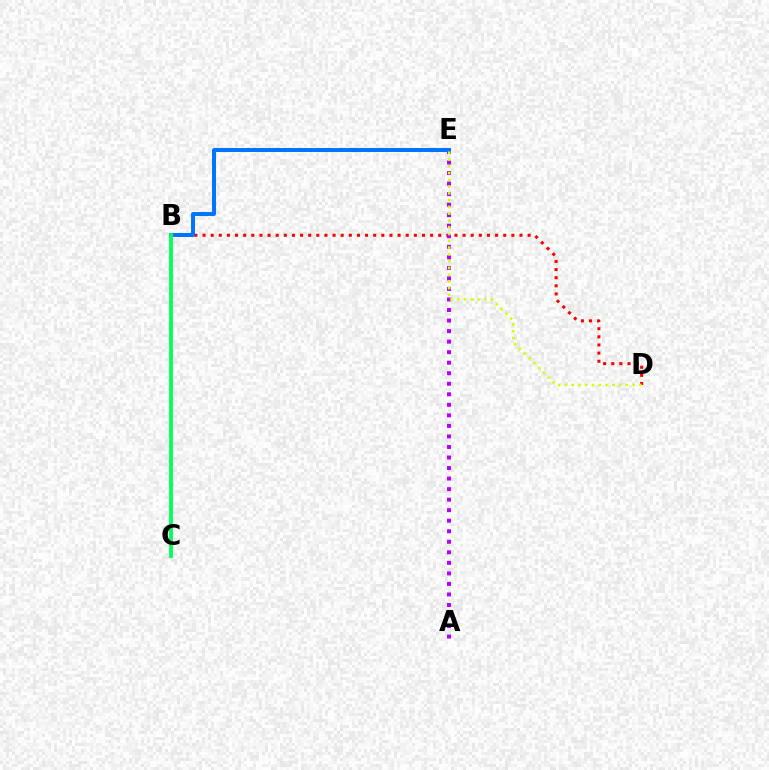{('B', 'D'): [{'color': '#ff0000', 'line_style': 'dotted', 'thickness': 2.21}], ('A', 'E'): [{'color': '#b900ff', 'line_style': 'dotted', 'thickness': 2.86}], ('B', 'E'): [{'color': '#0074ff', 'line_style': 'solid', 'thickness': 2.85}], ('D', 'E'): [{'color': '#d1ff00', 'line_style': 'dotted', 'thickness': 1.84}], ('B', 'C'): [{'color': '#00ff5c', 'line_style': 'solid', 'thickness': 2.73}]}